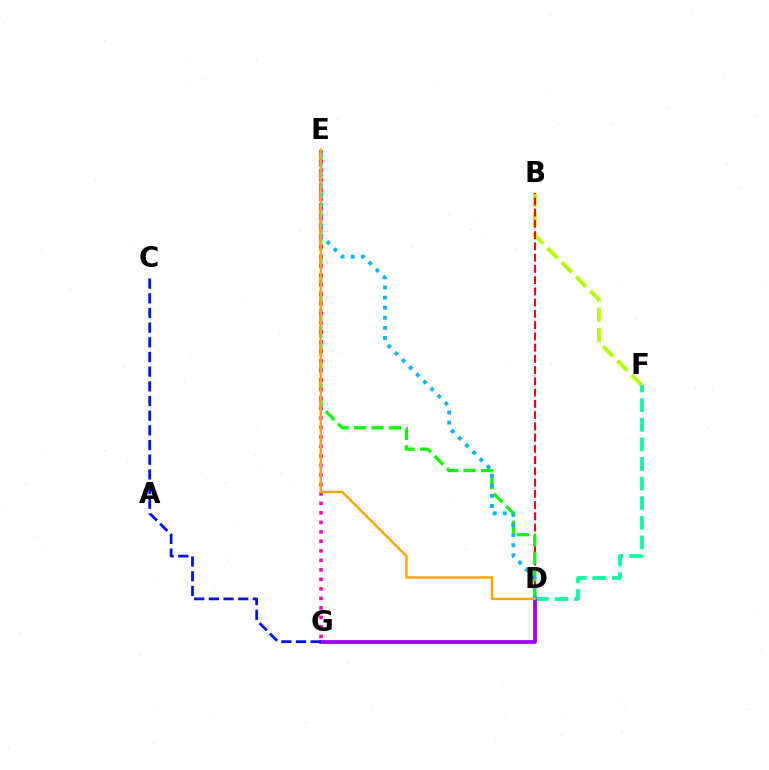{('B', 'F'): [{'color': '#b3ff00', 'line_style': 'dashed', 'thickness': 2.75}], ('B', 'D'): [{'color': '#ff0000', 'line_style': 'dashed', 'thickness': 1.53}], ('D', 'F'): [{'color': '#00ff9d', 'line_style': 'dashed', 'thickness': 2.66}], ('D', 'G'): [{'color': '#9b00ff', 'line_style': 'solid', 'thickness': 2.69}], ('D', 'E'): [{'color': '#08ff00', 'line_style': 'dashed', 'thickness': 2.38}, {'color': '#00b5ff', 'line_style': 'dotted', 'thickness': 2.75}, {'color': '#ffa500', 'line_style': 'solid', 'thickness': 1.77}], ('E', 'G'): [{'color': '#ff00bd', 'line_style': 'dotted', 'thickness': 2.58}], ('C', 'G'): [{'color': '#0010ff', 'line_style': 'dashed', 'thickness': 1.99}]}